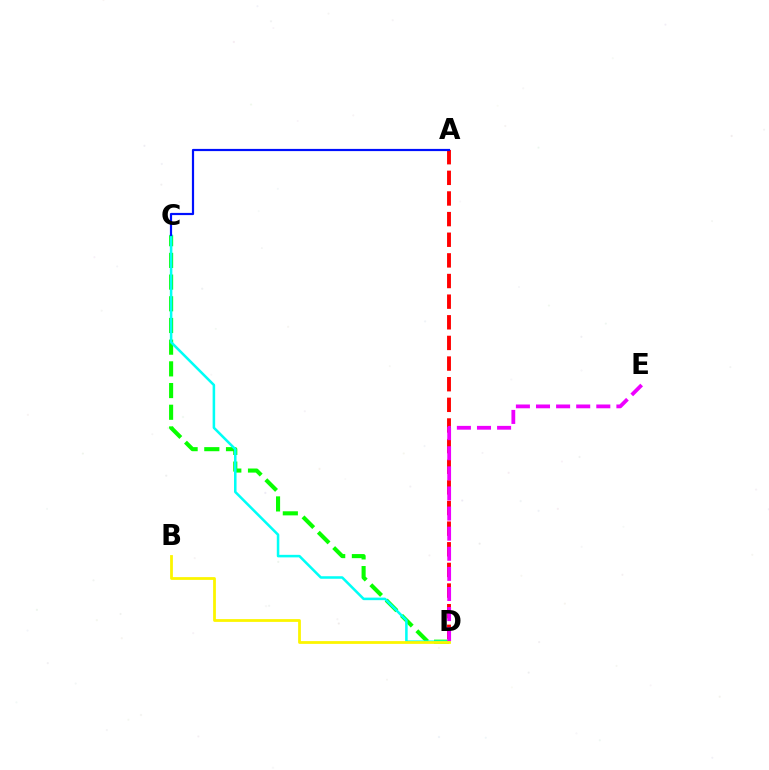{('C', 'D'): [{'color': '#08ff00', 'line_style': 'dashed', 'thickness': 2.95}, {'color': '#00fff6', 'line_style': 'solid', 'thickness': 1.83}], ('A', 'D'): [{'color': '#ff0000', 'line_style': 'dashed', 'thickness': 2.8}], ('D', 'E'): [{'color': '#ee00ff', 'line_style': 'dashed', 'thickness': 2.73}], ('A', 'C'): [{'color': '#0010ff', 'line_style': 'solid', 'thickness': 1.58}], ('B', 'D'): [{'color': '#fcf500', 'line_style': 'solid', 'thickness': 2.0}]}